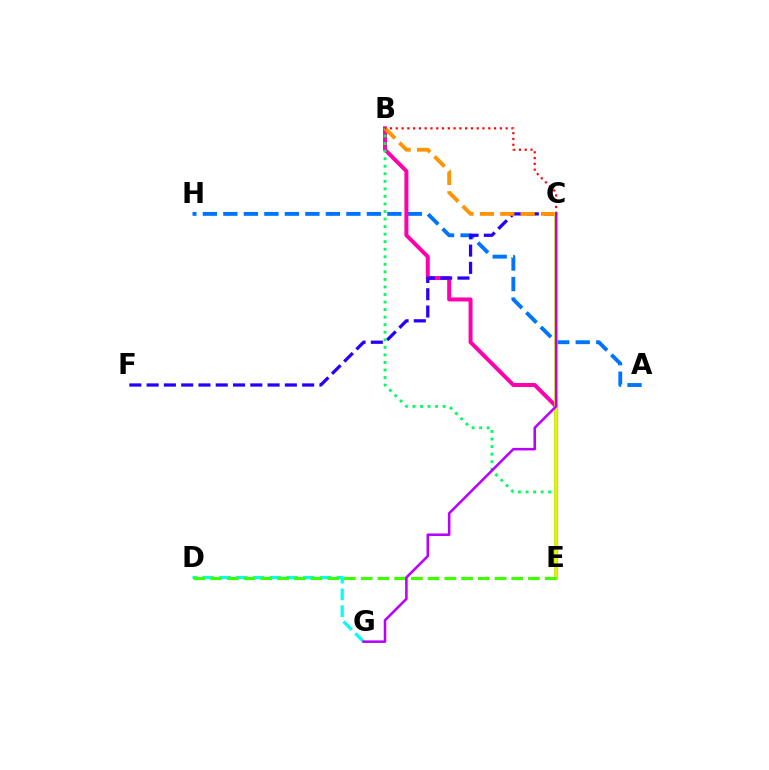{('A', 'H'): [{'color': '#0074ff', 'line_style': 'dashed', 'thickness': 2.79}], ('B', 'E'): [{'color': '#ff00ac', 'line_style': 'solid', 'thickness': 2.86}, {'color': '#00ff5c', 'line_style': 'dotted', 'thickness': 2.05}], ('C', 'F'): [{'color': '#2500ff', 'line_style': 'dashed', 'thickness': 2.35}], ('B', 'C'): [{'color': '#ff9400', 'line_style': 'dashed', 'thickness': 2.77}, {'color': '#ff0000', 'line_style': 'dotted', 'thickness': 1.57}], ('C', 'E'): [{'color': '#d1ff00', 'line_style': 'solid', 'thickness': 2.69}], ('D', 'G'): [{'color': '#00fff6', 'line_style': 'dashed', 'thickness': 2.28}], ('D', 'E'): [{'color': '#3dff00', 'line_style': 'dashed', 'thickness': 2.27}], ('C', 'G'): [{'color': '#b900ff', 'line_style': 'solid', 'thickness': 1.83}]}